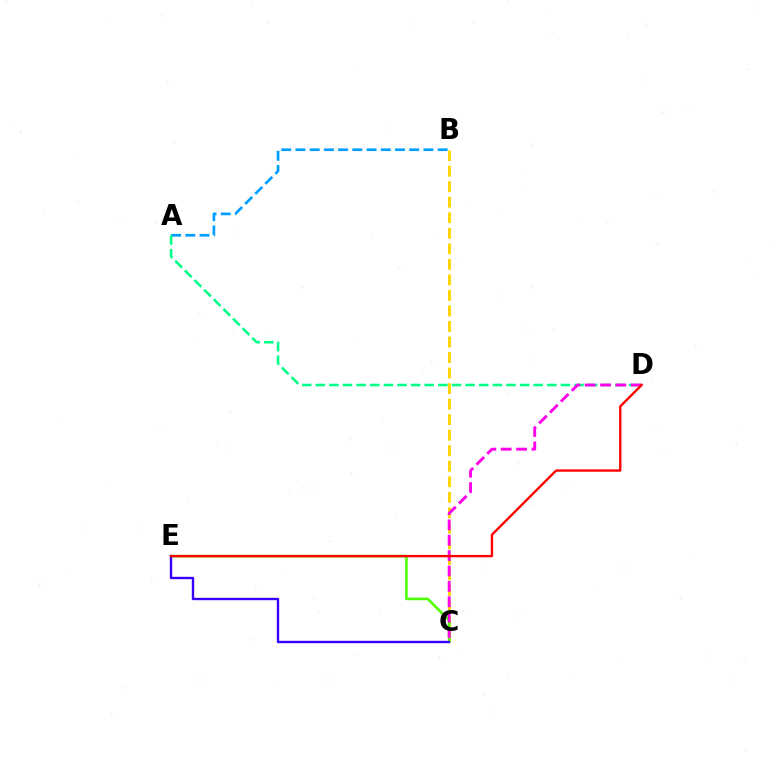{('A', 'B'): [{'color': '#009eff', 'line_style': 'dashed', 'thickness': 1.93}], ('A', 'D'): [{'color': '#00ff86', 'line_style': 'dashed', 'thickness': 1.85}], ('B', 'C'): [{'color': '#ffd500', 'line_style': 'dashed', 'thickness': 2.11}], ('C', 'E'): [{'color': '#4fff00', 'line_style': 'solid', 'thickness': 1.89}, {'color': '#3700ff', 'line_style': 'solid', 'thickness': 1.71}], ('C', 'D'): [{'color': '#ff00ed', 'line_style': 'dashed', 'thickness': 2.09}], ('D', 'E'): [{'color': '#ff0000', 'line_style': 'solid', 'thickness': 1.69}]}